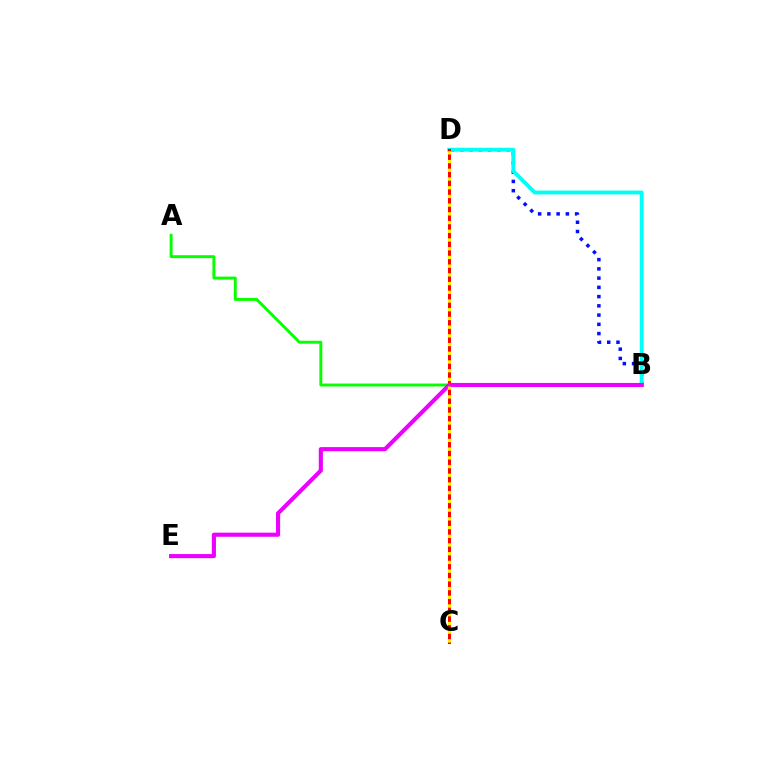{('B', 'D'): [{'color': '#0010ff', 'line_style': 'dotted', 'thickness': 2.51}, {'color': '#00fff6', 'line_style': 'solid', 'thickness': 2.78}], ('A', 'B'): [{'color': '#08ff00', 'line_style': 'solid', 'thickness': 2.11}], ('C', 'D'): [{'color': '#ff0000', 'line_style': 'solid', 'thickness': 2.16}, {'color': '#fcf500', 'line_style': 'dotted', 'thickness': 2.37}], ('B', 'E'): [{'color': '#ee00ff', 'line_style': 'solid', 'thickness': 2.96}]}